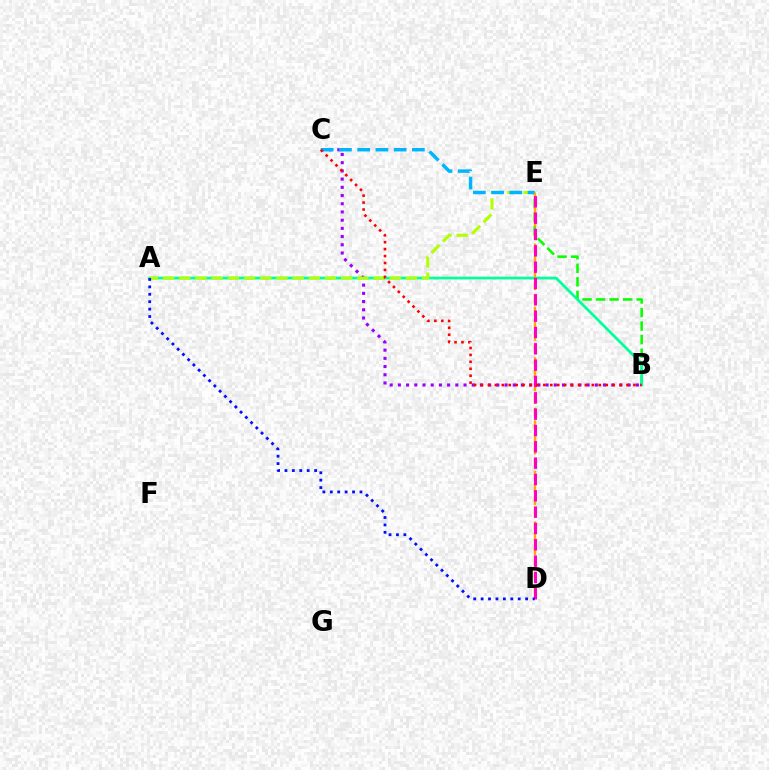{('B', 'E'): [{'color': '#08ff00', 'line_style': 'dashed', 'thickness': 1.84}], ('A', 'B'): [{'color': '#00ff9d', 'line_style': 'solid', 'thickness': 1.96}], ('B', 'C'): [{'color': '#9b00ff', 'line_style': 'dotted', 'thickness': 2.23}, {'color': '#ff0000', 'line_style': 'dotted', 'thickness': 1.88}], ('A', 'E'): [{'color': '#b3ff00', 'line_style': 'dashed', 'thickness': 2.2}], ('C', 'E'): [{'color': '#00b5ff', 'line_style': 'dashed', 'thickness': 2.48}], ('D', 'E'): [{'color': '#ffa500', 'line_style': 'dashed', 'thickness': 1.72}, {'color': '#ff00bd', 'line_style': 'dashed', 'thickness': 2.22}], ('A', 'D'): [{'color': '#0010ff', 'line_style': 'dotted', 'thickness': 2.01}]}